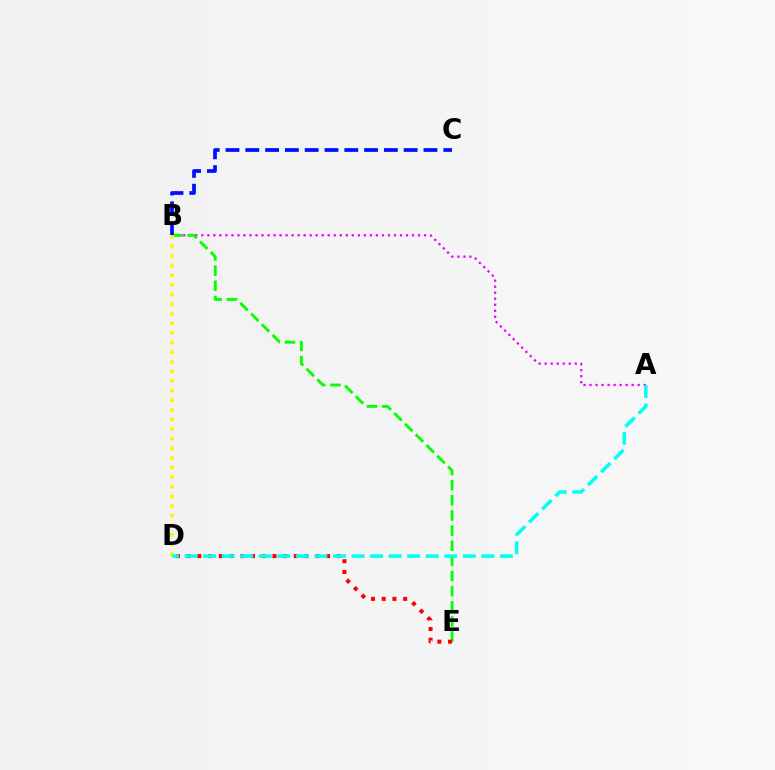{('A', 'B'): [{'color': '#ee00ff', 'line_style': 'dotted', 'thickness': 1.64}], ('B', 'E'): [{'color': '#08ff00', 'line_style': 'dashed', 'thickness': 2.06}], ('B', 'D'): [{'color': '#fcf500', 'line_style': 'dotted', 'thickness': 2.61}], ('B', 'C'): [{'color': '#0010ff', 'line_style': 'dashed', 'thickness': 2.69}], ('D', 'E'): [{'color': '#ff0000', 'line_style': 'dotted', 'thickness': 2.91}], ('A', 'D'): [{'color': '#00fff6', 'line_style': 'dashed', 'thickness': 2.52}]}